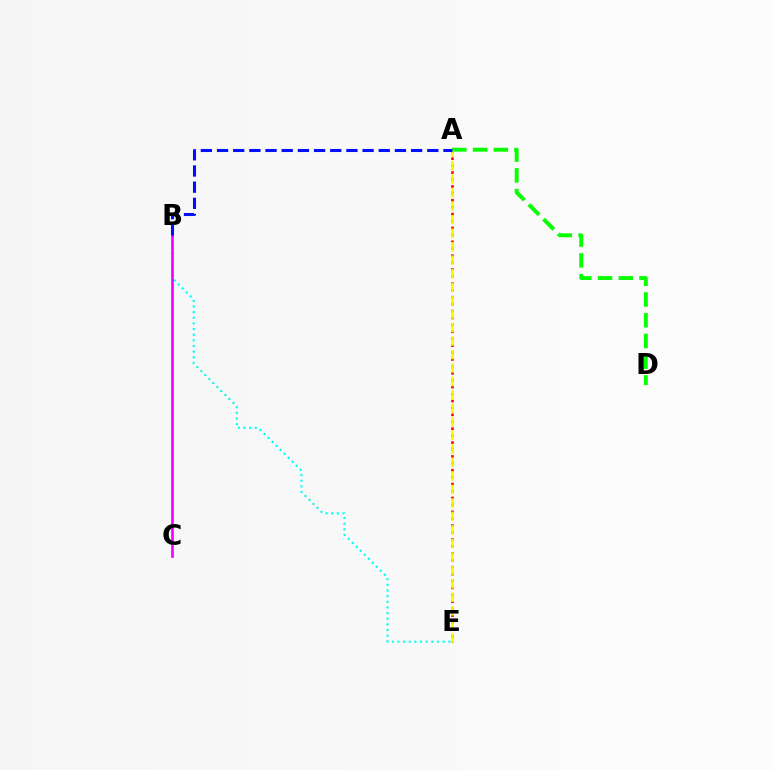{('A', 'E'): [{'color': '#ff0000', 'line_style': 'dotted', 'thickness': 1.88}, {'color': '#fcf500', 'line_style': 'dashed', 'thickness': 1.83}], ('B', 'E'): [{'color': '#00fff6', 'line_style': 'dotted', 'thickness': 1.53}], ('A', 'D'): [{'color': '#08ff00', 'line_style': 'dashed', 'thickness': 2.82}], ('B', 'C'): [{'color': '#ee00ff', 'line_style': 'solid', 'thickness': 1.9}], ('A', 'B'): [{'color': '#0010ff', 'line_style': 'dashed', 'thickness': 2.2}]}